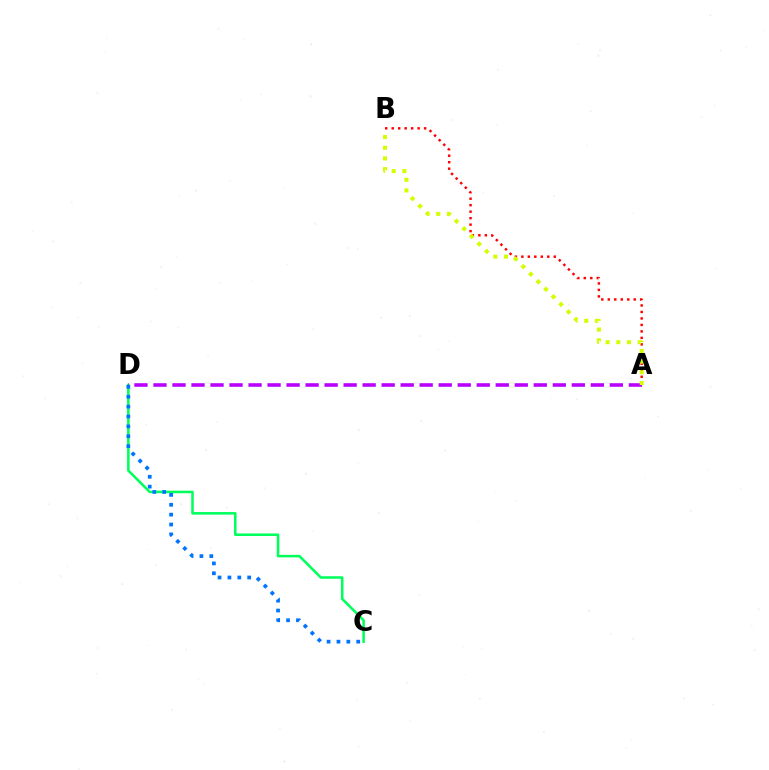{('A', 'B'): [{'color': '#ff0000', 'line_style': 'dotted', 'thickness': 1.76}, {'color': '#d1ff00', 'line_style': 'dotted', 'thickness': 2.9}], ('C', 'D'): [{'color': '#00ff5c', 'line_style': 'solid', 'thickness': 1.83}, {'color': '#0074ff', 'line_style': 'dotted', 'thickness': 2.68}], ('A', 'D'): [{'color': '#b900ff', 'line_style': 'dashed', 'thickness': 2.58}]}